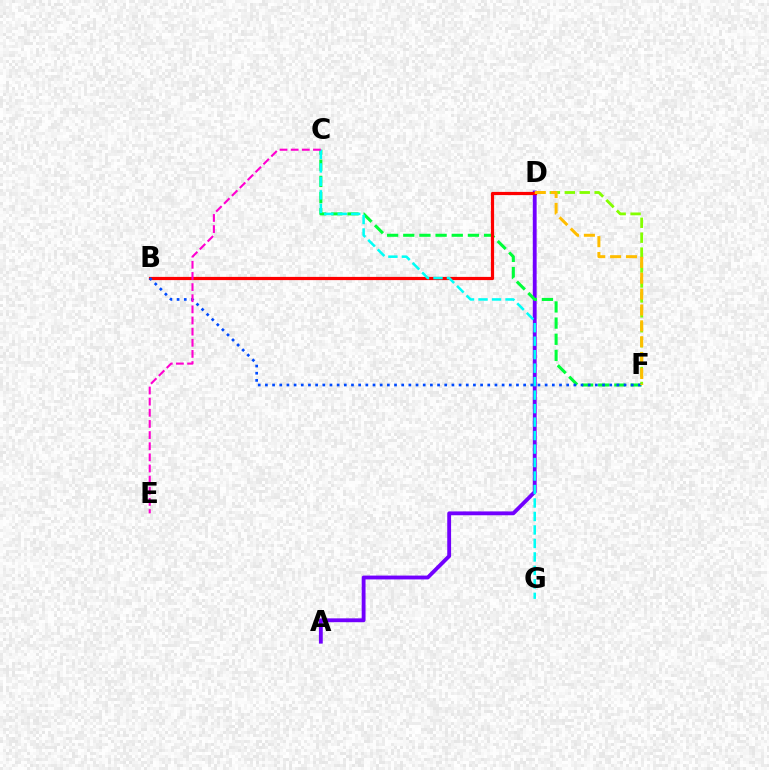{('D', 'F'): [{'color': '#84ff00', 'line_style': 'dashed', 'thickness': 2.03}, {'color': '#ffbd00', 'line_style': 'dashed', 'thickness': 2.16}], ('A', 'D'): [{'color': '#7200ff', 'line_style': 'solid', 'thickness': 2.77}], ('C', 'F'): [{'color': '#00ff39', 'line_style': 'dashed', 'thickness': 2.2}], ('B', 'D'): [{'color': '#ff0000', 'line_style': 'solid', 'thickness': 2.3}], ('C', 'G'): [{'color': '#00fff6', 'line_style': 'dashed', 'thickness': 1.83}], ('B', 'F'): [{'color': '#004bff', 'line_style': 'dotted', 'thickness': 1.95}], ('C', 'E'): [{'color': '#ff00cf', 'line_style': 'dashed', 'thickness': 1.51}]}